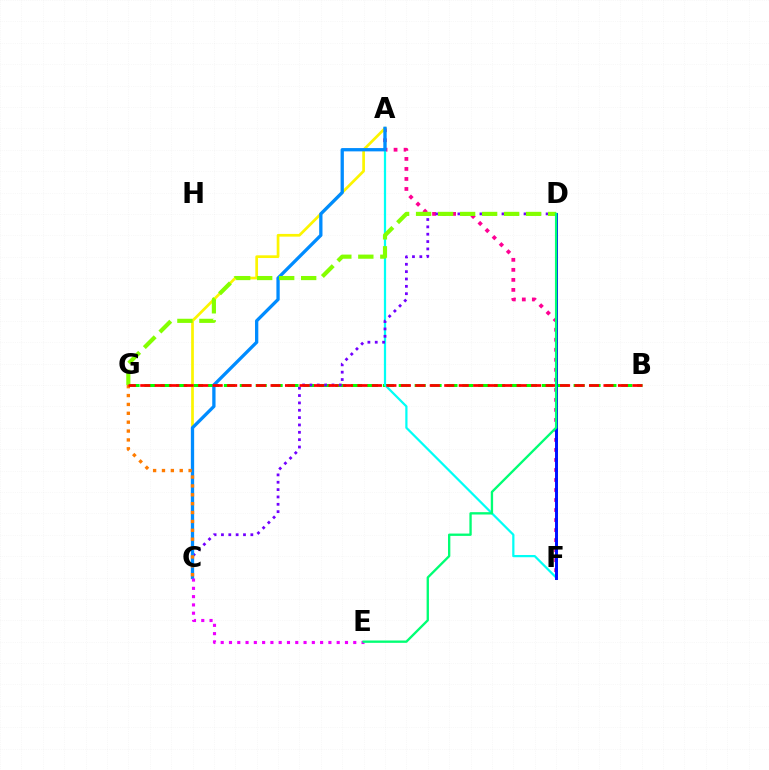{('B', 'G'): [{'color': '#08ff00', 'line_style': 'dashed', 'thickness': 2.16}, {'color': '#ff0000', 'line_style': 'dashed', 'thickness': 1.97}], ('A', 'F'): [{'color': '#ff0094', 'line_style': 'dotted', 'thickness': 2.72}, {'color': '#00fff6', 'line_style': 'solid', 'thickness': 1.61}], ('A', 'C'): [{'color': '#fcf500', 'line_style': 'solid', 'thickness': 1.95}, {'color': '#008cff', 'line_style': 'solid', 'thickness': 2.38}], ('C', 'D'): [{'color': '#7200ff', 'line_style': 'dotted', 'thickness': 2.0}], ('D', 'G'): [{'color': '#84ff00', 'line_style': 'dashed', 'thickness': 2.99}], ('C', 'G'): [{'color': '#ff7c00', 'line_style': 'dotted', 'thickness': 2.41}], ('D', 'F'): [{'color': '#0010ff', 'line_style': 'solid', 'thickness': 2.13}], ('C', 'E'): [{'color': '#ee00ff', 'line_style': 'dotted', 'thickness': 2.25}], ('D', 'E'): [{'color': '#00ff74', 'line_style': 'solid', 'thickness': 1.69}]}